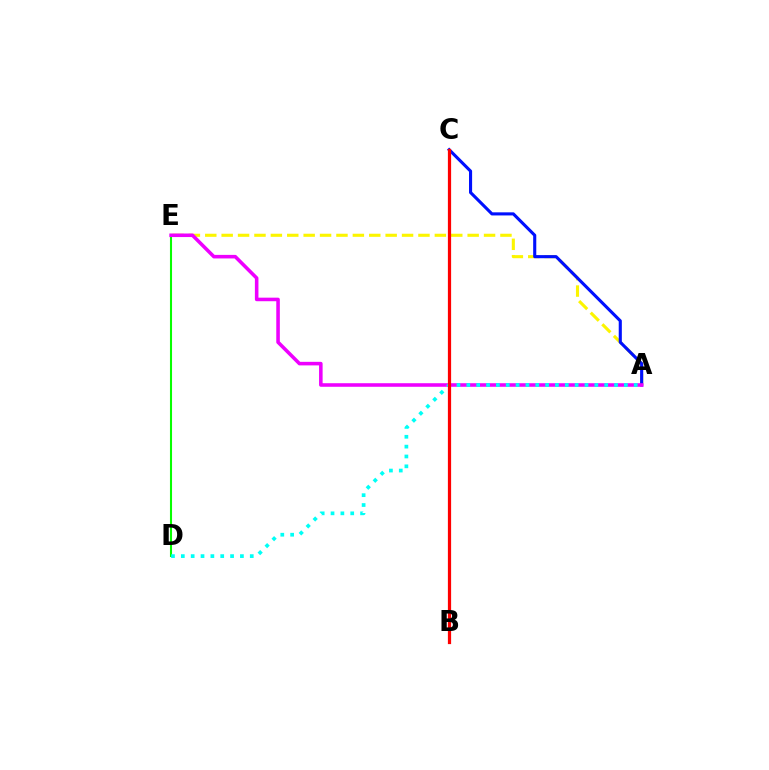{('A', 'E'): [{'color': '#fcf500', 'line_style': 'dashed', 'thickness': 2.23}, {'color': '#ee00ff', 'line_style': 'solid', 'thickness': 2.56}], ('D', 'E'): [{'color': '#08ff00', 'line_style': 'solid', 'thickness': 1.5}], ('A', 'C'): [{'color': '#0010ff', 'line_style': 'solid', 'thickness': 2.24}], ('A', 'D'): [{'color': '#00fff6', 'line_style': 'dotted', 'thickness': 2.68}], ('B', 'C'): [{'color': '#ff0000', 'line_style': 'solid', 'thickness': 2.32}]}